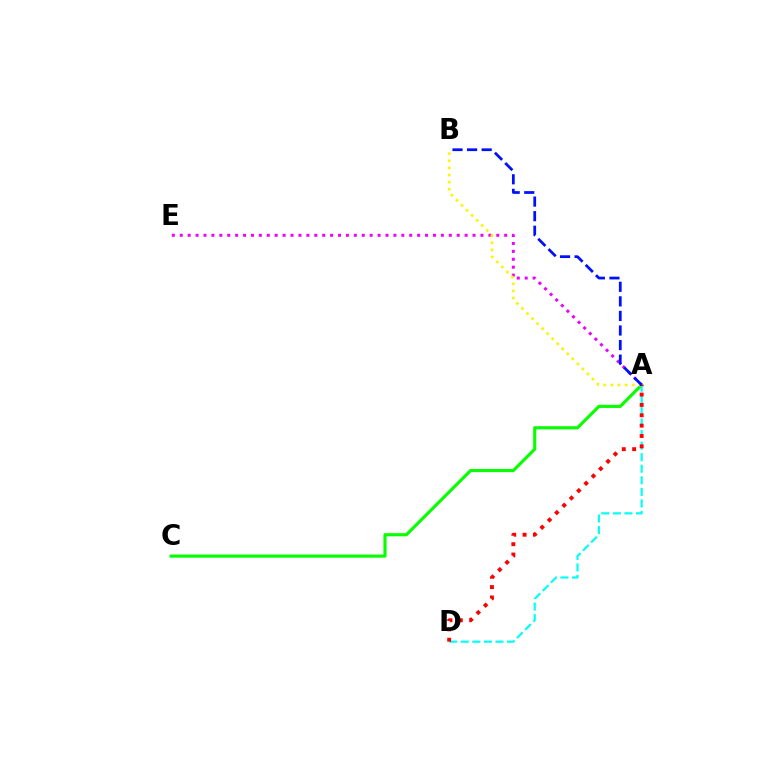{('A', 'C'): [{'color': '#08ff00', 'line_style': 'solid', 'thickness': 2.26}], ('A', 'E'): [{'color': '#ee00ff', 'line_style': 'dotted', 'thickness': 2.15}], ('A', 'D'): [{'color': '#00fff6', 'line_style': 'dashed', 'thickness': 1.57}, {'color': '#ff0000', 'line_style': 'dotted', 'thickness': 2.81}], ('A', 'B'): [{'color': '#fcf500', 'line_style': 'dotted', 'thickness': 1.94}, {'color': '#0010ff', 'line_style': 'dashed', 'thickness': 1.98}]}